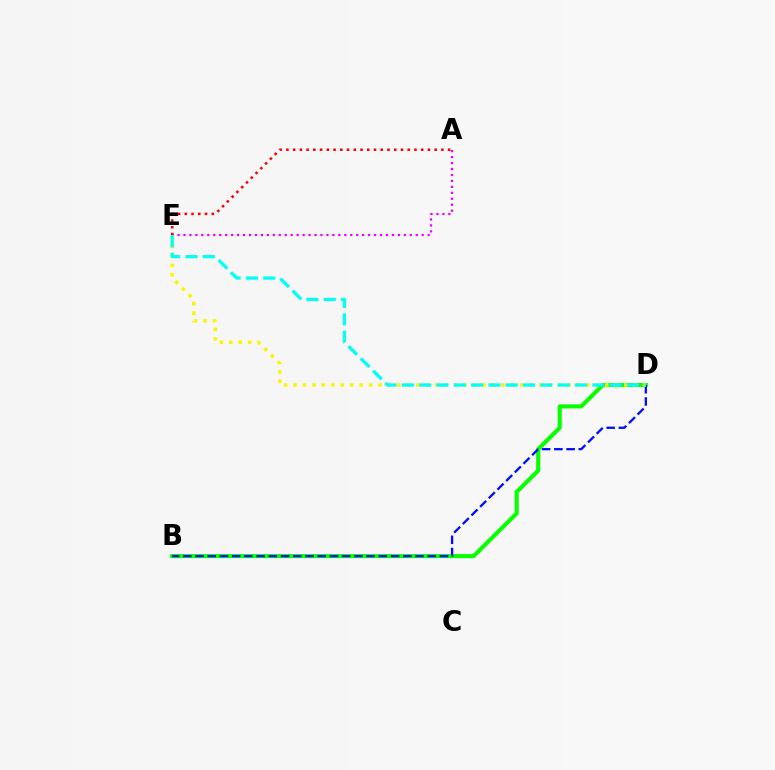{('B', 'D'): [{'color': '#08ff00', 'line_style': 'solid', 'thickness': 2.94}, {'color': '#0010ff', 'line_style': 'dashed', 'thickness': 1.66}], ('A', 'E'): [{'color': '#ee00ff', 'line_style': 'dotted', 'thickness': 1.62}, {'color': '#ff0000', 'line_style': 'dotted', 'thickness': 1.83}], ('D', 'E'): [{'color': '#fcf500', 'line_style': 'dotted', 'thickness': 2.57}, {'color': '#00fff6', 'line_style': 'dashed', 'thickness': 2.35}]}